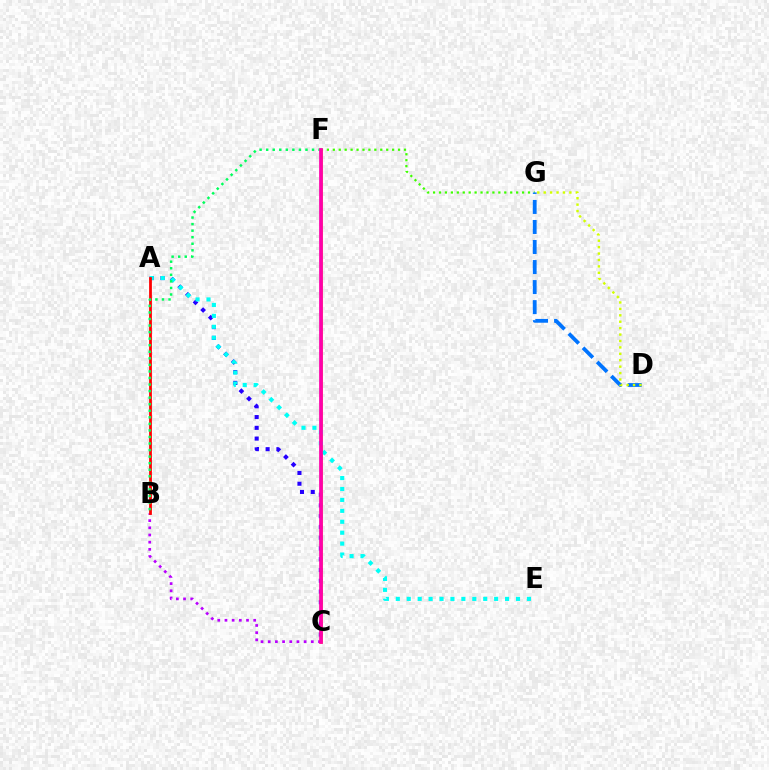{('A', 'C'): [{'color': '#2500ff', 'line_style': 'dotted', 'thickness': 2.93}], ('B', 'C'): [{'color': '#b900ff', 'line_style': 'dotted', 'thickness': 1.95}], ('F', 'G'): [{'color': '#3dff00', 'line_style': 'dotted', 'thickness': 1.61}], ('D', 'G'): [{'color': '#0074ff', 'line_style': 'dashed', 'thickness': 2.72}, {'color': '#d1ff00', 'line_style': 'dotted', 'thickness': 1.74}], ('C', 'F'): [{'color': '#ff9400', 'line_style': 'solid', 'thickness': 1.86}, {'color': '#ff00ac', 'line_style': 'solid', 'thickness': 2.68}], ('A', 'E'): [{'color': '#00fff6', 'line_style': 'dotted', 'thickness': 2.97}], ('A', 'B'): [{'color': '#ff0000', 'line_style': 'solid', 'thickness': 2.0}], ('B', 'F'): [{'color': '#00ff5c', 'line_style': 'dotted', 'thickness': 1.78}]}